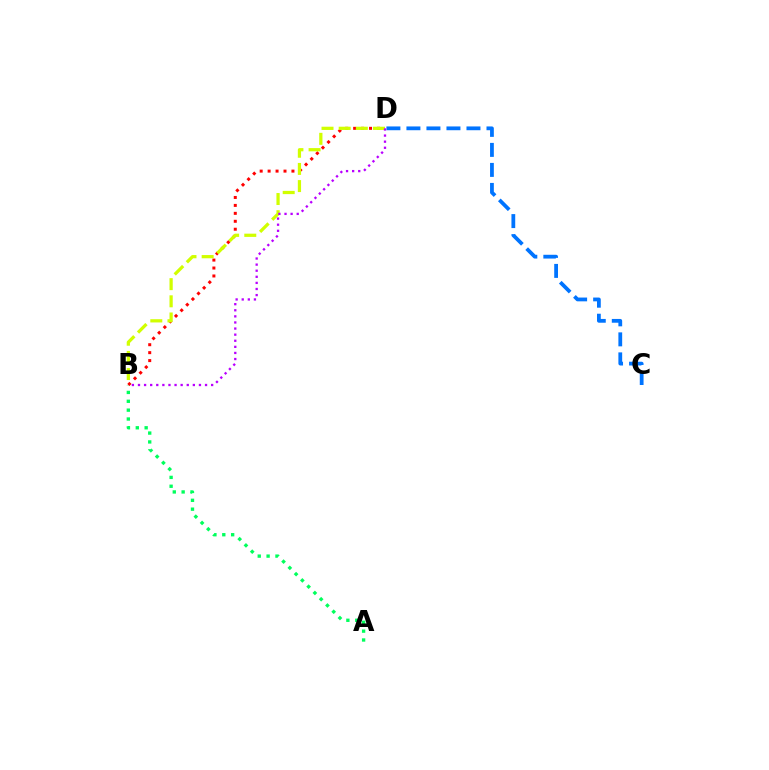{('A', 'B'): [{'color': '#00ff5c', 'line_style': 'dotted', 'thickness': 2.41}], ('C', 'D'): [{'color': '#0074ff', 'line_style': 'dashed', 'thickness': 2.72}], ('B', 'D'): [{'color': '#ff0000', 'line_style': 'dotted', 'thickness': 2.16}, {'color': '#d1ff00', 'line_style': 'dashed', 'thickness': 2.33}, {'color': '#b900ff', 'line_style': 'dotted', 'thickness': 1.66}]}